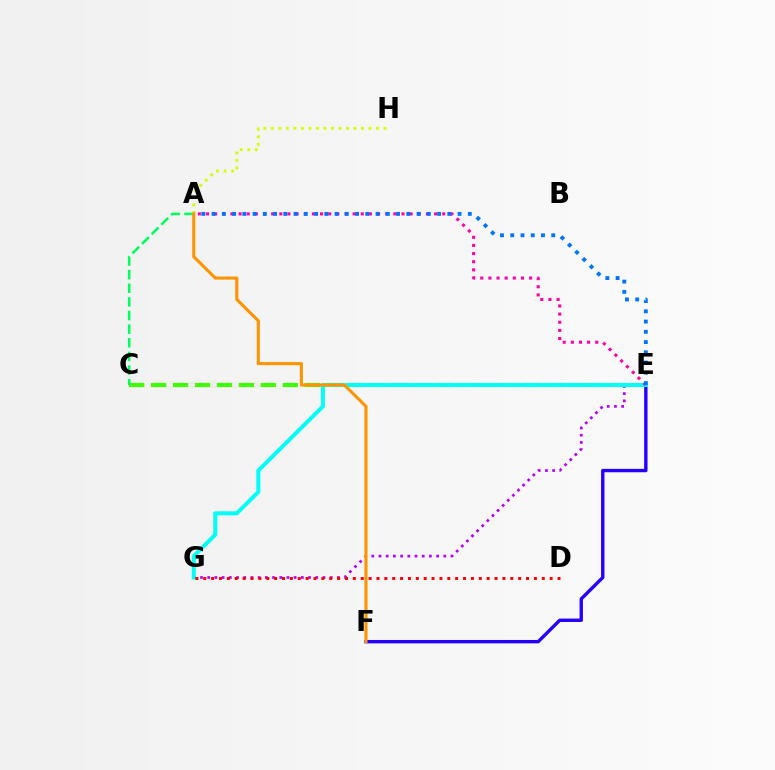{('E', 'F'): [{'color': '#2500ff', 'line_style': 'solid', 'thickness': 2.44}], ('E', 'G'): [{'color': '#b900ff', 'line_style': 'dotted', 'thickness': 1.96}, {'color': '#00fff6', 'line_style': 'solid', 'thickness': 2.88}], ('C', 'E'): [{'color': '#3dff00', 'line_style': 'dashed', 'thickness': 2.98}], ('A', 'E'): [{'color': '#ff00ac', 'line_style': 'dotted', 'thickness': 2.21}, {'color': '#0074ff', 'line_style': 'dotted', 'thickness': 2.78}], ('D', 'G'): [{'color': '#ff0000', 'line_style': 'dotted', 'thickness': 2.14}], ('A', 'C'): [{'color': '#00ff5c', 'line_style': 'dashed', 'thickness': 1.85}], ('A', 'H'): [{'color': '#d1ff00', 'line_style': 'dotted', 'thickness': 2.04}], ('A', 'F'): [{'color': '#ff9400', 'line_style': 'solid', 'thickness': 2.23}]}